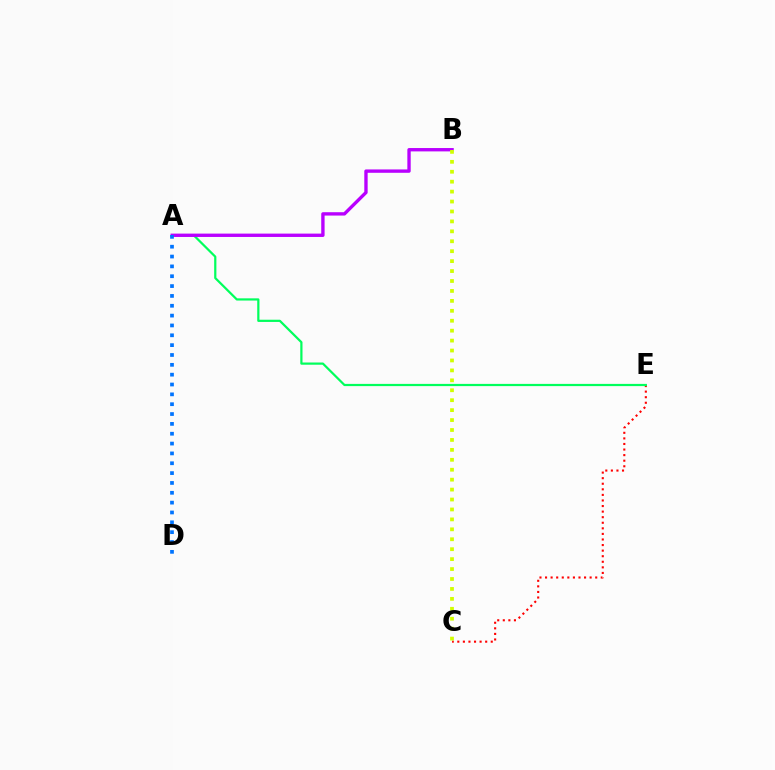{('C', 'E'): [{'color': '#ff0000', 'line_style': 'dotted', 'thickness': 1.51}], ('A', 'E'): [{'color': '#00ff5c', 'line_style': 'solid', 'thickness': 1.6}], ('A', 'B'): [{'color': '#b900ff', 'line_style': 'solid', 'thickness': 2.42}], ('B', 'C'): [{'color': '#d1ff00', 'line_style': 'dotted', 'thickness': 2.7}], ('A', 'D'): [{'color': '#0074ff', 'line_style': 'dotted', 'thickness': 2.67}]}